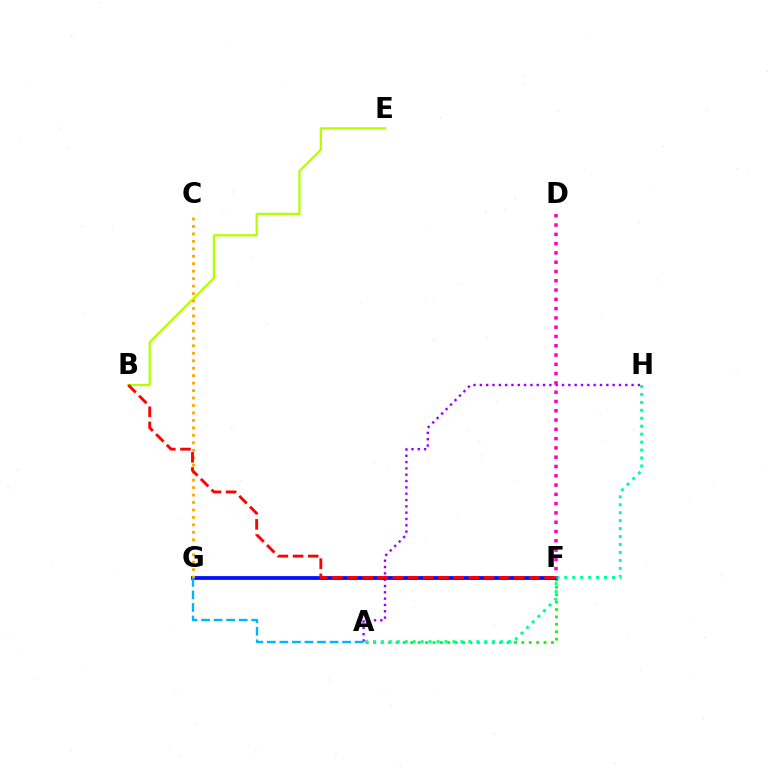{('A', 'H'): [{'color': '#9b00ff', 'line_style': 'dotted', 'thickness': 1.72}, {'color': '#00ff9d', 'line_style': 'dotted', 'thickness': 2.16}], ('A', 'F'): [{'color': '#08ff00', 'line_style': 'dotted', 'thickness': 2.01}], ('F', 'G'): [{'color': '#0010ff', 'line_style': 'solid', 'thickness': 2.72}], ('B', 'E'): [{'color': '#b3ff00', 'line_style': 'solid', 'thickness': 1.61}], ('C', 'G'): [{'color': '#ffa500', 'line_style': 'dotted', 'thickness': 2.03}], ('A', 'G'): [{'color': '#00b5ff', 'line_style': 'dashed', 'thickness': 1.7}], ('B', 'F'): [{'color': '#ff0000', 'line_style': 'dashed', 'thickness': 2.06}], ('D', 'F'): [{'color': '#ff00bd', 'line_style': 'dotted', 'thickness': 2.52}]}